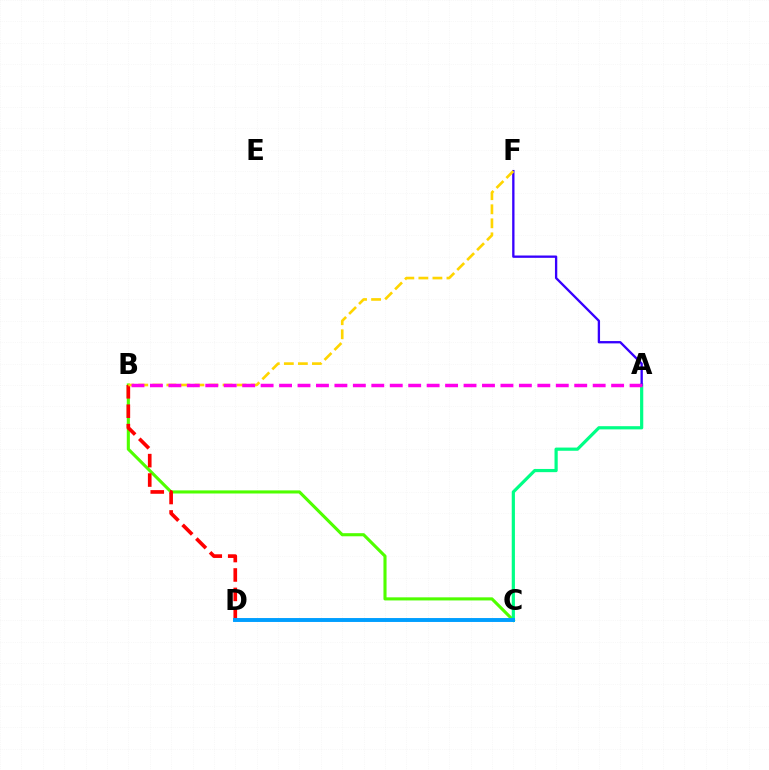{('B', 'C'): [{'color': '#4fff00', 'line_style': 'solid', 'thickness': 2.23}], ('A', 'C'): [{'color': '#00ff86', 'line_style': 'solid', 'thickness': 2.3}], ('B', 'D'): [{'color': '#ff0000', 'line_style': 'dashed', 'thickness': 2.64}], ('C', 'D'): [{'color': '#009eff', 'line_style': 'solid', 'thickness': 2.82}], ('A', 'F'): [{'color': '#3700ff', 'line_style': 'solid', 'thickness': 1.68}], ('B', 'F'): [{'color': '#ffd500', 'line_style': 'dashed', 'thickness': 1.91}], ('A', 'B'): [{'color': '#ff00ed', 'line_style': 'dashed', 'thickness': 2.51}]}